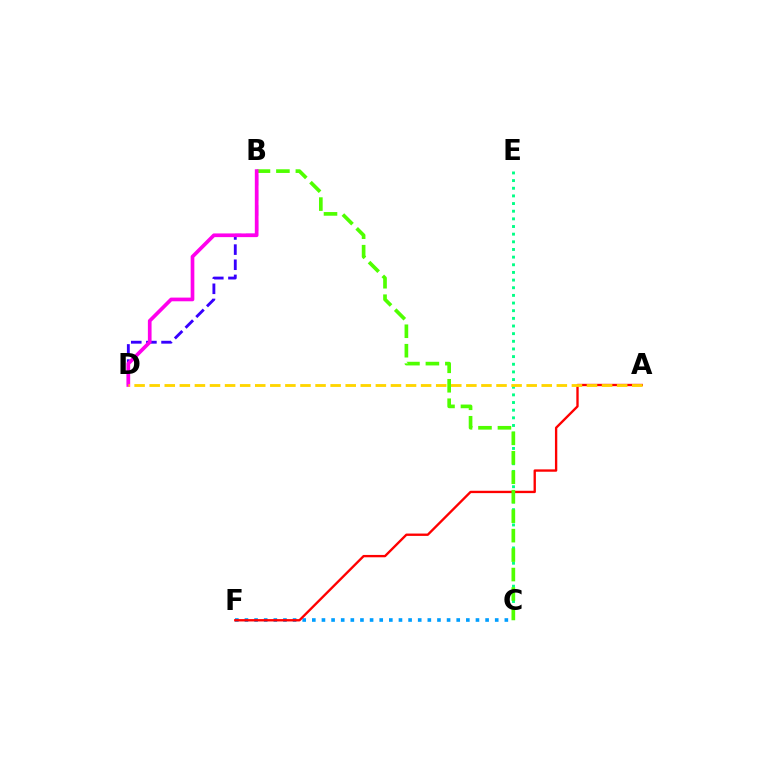{('C', 'E'): [{'color': '#00ff86', 'line_style': 'dotted', 'thickness': 2.08}], ('C', 'F'): [{'color': '#009eff', 'line_style': 'dotted', 'thickness': 2.62}], ('A', 'F'): [{'color': '#ff0000', 'line_style': 'solid', 'thickness': 1.69}], ('B', 'D'): [{'color': '#3700ff', 'line_style': 'dashed', 'thickness': 2.06}, {'color': '#ff00ed', 'line_style': 'solid', 'thickness': 2.66}], ('B', 'C'): [{'color': '#4fff00', 'line_style': 'dashed', 'thickness': 2.64}], ('A', 'D'): [{'color': '#ffd500', 'line_style': 'dashed', 'thickness': 2.05}]}